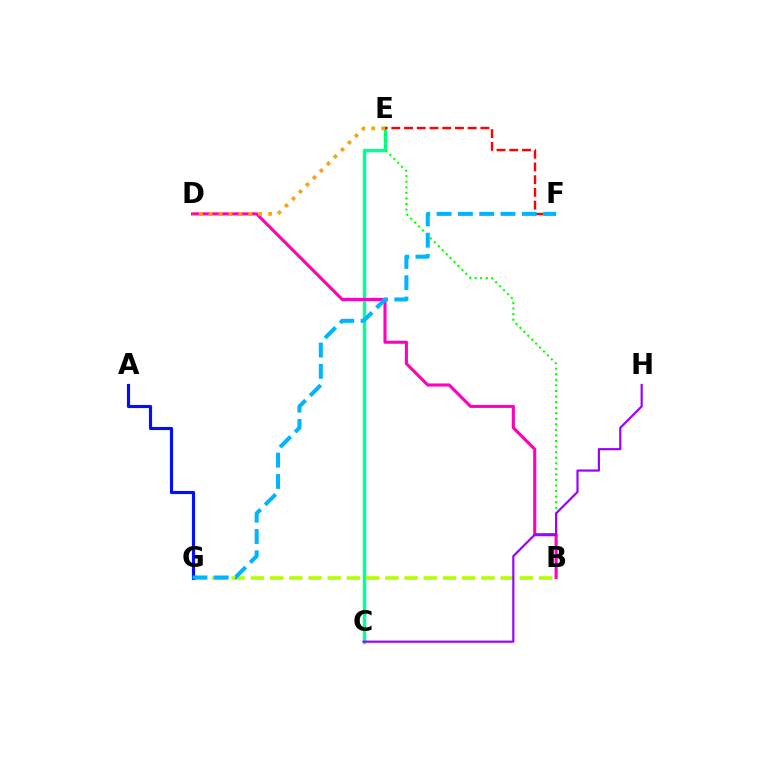{('C', 'E'): [{'color': '#00ff9d', 'line_style': 'solid', 'thickness': 2.5}], ('B', 'E'): [{'color': '#08ff00', 'line_style': 'dotted', 'thickness': 1.51}], ('E', 'F'): [{'color': '#ff0000', 'line_style': 'dashed', 'thickness': 1.73}], ('B', 'D'): [{'color': '#ff00bd', 'line_style': 'solid', 'thickness': 2.23}], ('B', 'G'): [{'color': '#b3ff00', 'line_style': 'dashed', 'thickness': 2.61}], ('A', 'G'): [{'color': '#0010ff', 'line_style': 'solid', 'thickness': 2.27}], ('D', 'E'): [{'color': '#ffa500', 'line_style': 'dotted', 'thickness': 2.69}], ('C', 'H'): [{'color': '#9b00ff', 'line_style': 'solid', 'thickness': 1.57}], ('F', 'G'): [{'color': '#00b5ff', 'line_style': 'dashed', 'thickness': 2.89}]}